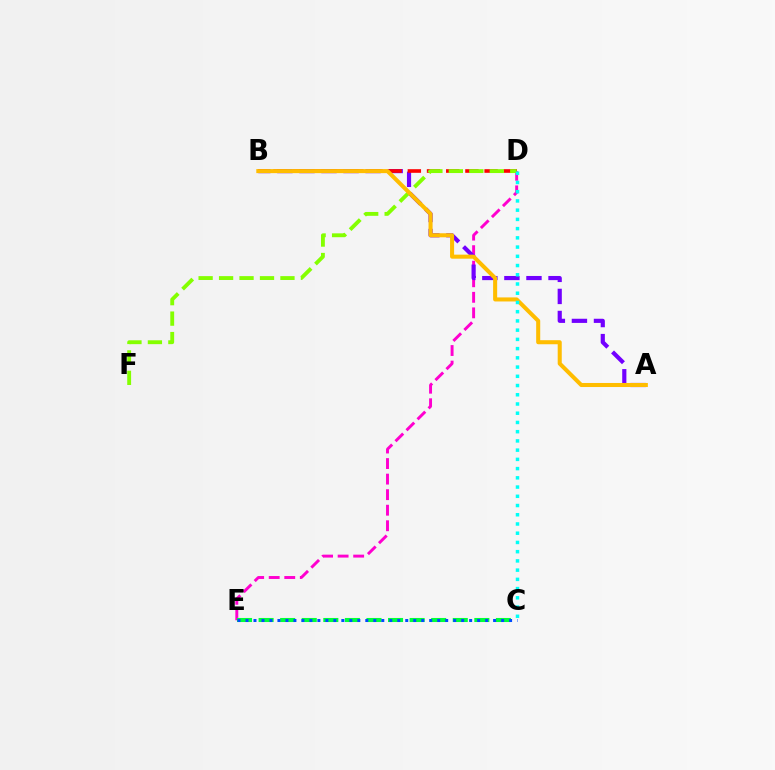{('D', 'E'): [{'color': '#ff00cf', 'line_style': 'dashed', 'thickness': 2.11}], ('C', 'E'): [{'color': '#00ff39', 'line_style': 'dashed', 'thickness': 2.93}, {'color': '#004bff', 'line_style': 'dotted', 'thickness': 2.17}], ('A', 'B'): [{'color': '#7200ff', 'line_style': 'dashed', 'thickness': 3.0}, {'color': '#ffbd00', 'line_style': 'solid', 'thickness': 2.91}], ('B', 'D'): [{'color': '#ff0000', 'line_style': 'dashed', 'thickness': 2.61}], ('D', 'F'): [{'color': '#84ff00', 'line_style': 'dashed', 'thickness': 2.78}], ('C', 'D'): [{'color': '#00fff6', 'line_style': 'dotted', 'thickness': 2.51}]}